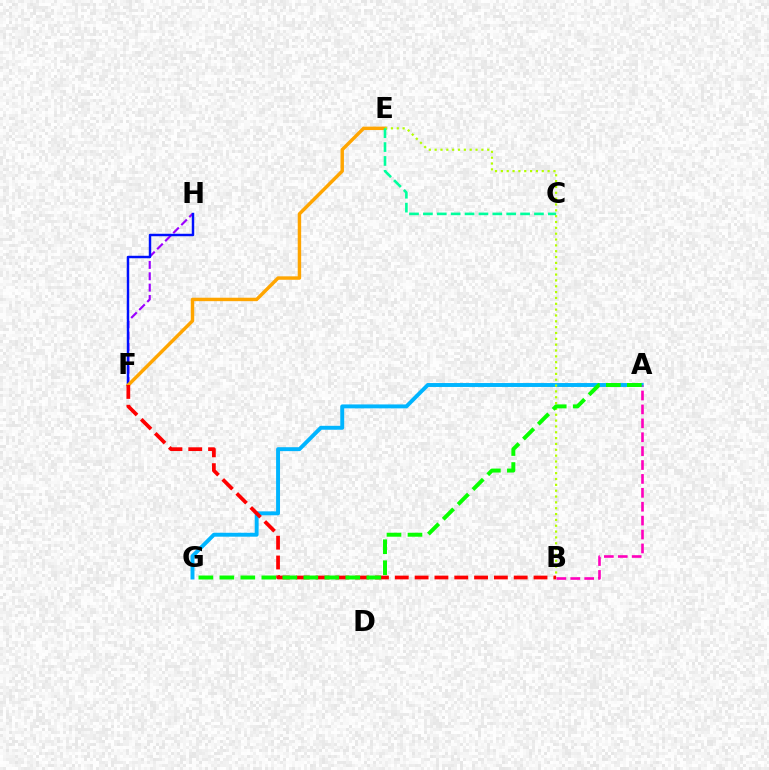{('F', 'H'): [{'color': '#9b00ff', 'line_style': 'dashed', 'thickness': 1.54}, {'color': '#0010ff', 'line_style': 'solid', 'thickness': 1.77}], ('A', 'G'): [{'color': '#00b5ff', 'line_style': 'solid', 'thickness': 2.82}, {'color': '#08ff00', 'line_style': 'dashed', 'thickness': 2.85}], ('E', 'F'): [{'color': '#ffa500', 'line_style': 'solid', 'thickness': 2.47}], ('B', 'E'): [{'color': '#b3ff00', 'line_style': 'dotted', 'thickness': 1.59}], ('A', 'B'): [{'color': '#ff00bd', 'line_style': 'dashed', 'thickness': 1.89}], ('B', 'F'): [{'color': '#ff0000', 'line_style': 'dashed', 'thickness': 2.69}], ('C', 'E'): [{'color': '#00ff9d', 'line_style': 'dashed', 'thickness': 1.89}]}